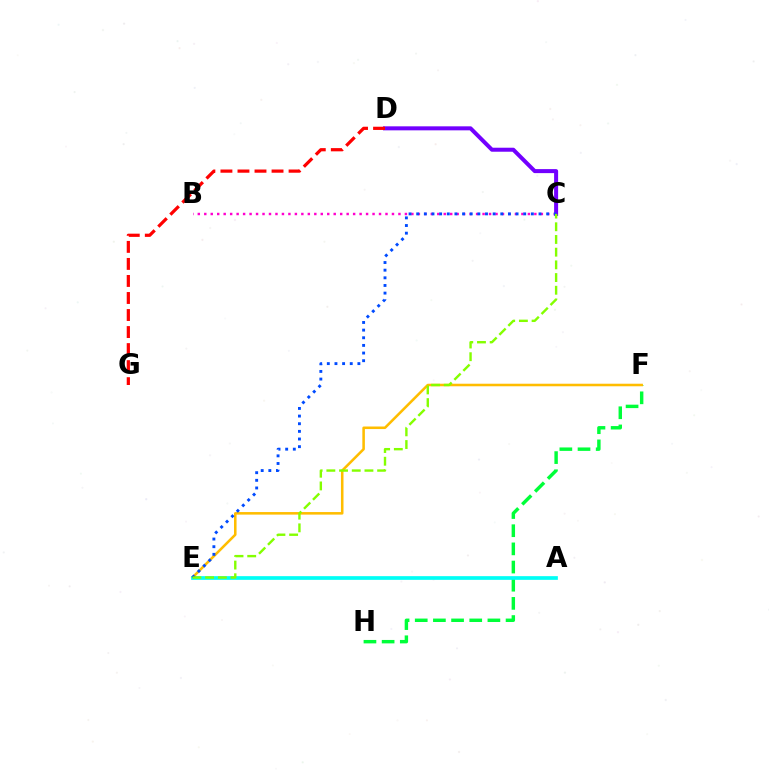{('C', 'D'): [{'color': '#7200ff', 'line_style': 'solid', 'thickness': 2.89}], ('B', 'C'): [{'color': '#ff00cf', 'line_style': 'dotted', 'thickness': 1.76}], ('D', 'G'): [{'color': '#ff0000', 'line_style': 'dashed', 'thickness': 2.31}], ('F', 'H'): [{'color': '#00ff39', 'line_style': 'dashed', 'thickness': 2.47}], ('E', 'F'): [{'color': '#ffbd00', 'line_style': 'solid', 'thickness': 1.84}], ('A', 'E'): [{'color': '#00fff6', 'line_style': 'solid', 'thickness': 2.66}], ('C', 'E'): [{'color': '#004bff', 'line_style': 'dotted', 'thickness': 2.08}, {'color': '#84ff00', 'line_style': 'dashed', 'thickness': 1.72}]}